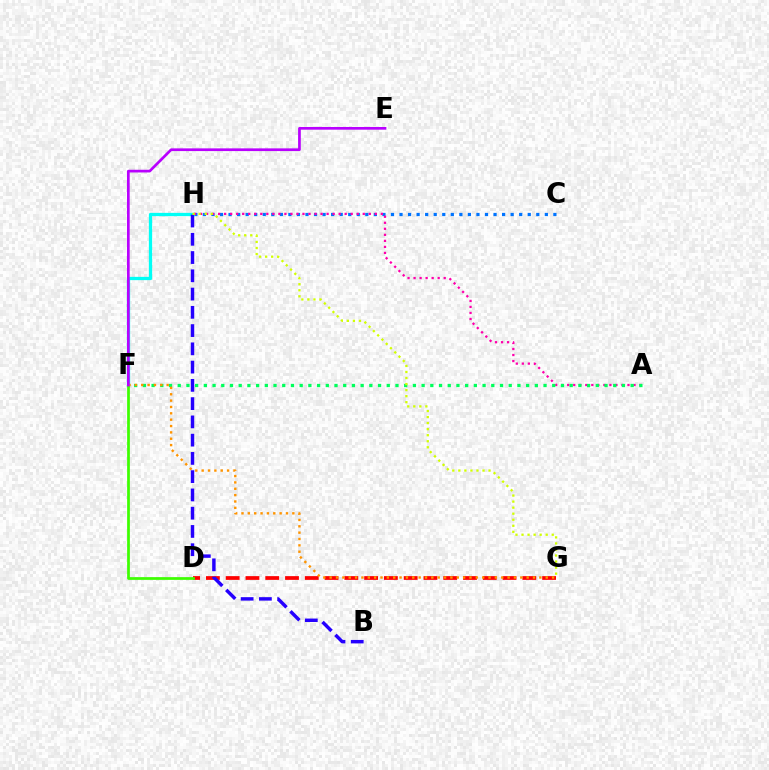{('D', 'G'): [{'color': '#ff0000', 'line_style': 'dashed', 'thickness': 2.69}], ('C', 'H'): [{'color': '#0074ff', 'line_style': 'dotted', 'thickness': 2.32}], ('F', 'H'): [{'color': '#00fff6', 'line_style': 'solid', 'thickness': 2.36}], ('A', 'H'): [{'color': '#ff00ac', 'line_style': 'dotted', 'thickness': 1.64}], ('D', 'F'): [{'color': '#3dff00', 'line_style': 'solid', 'thickness': 1.97}], ('A', 'F'): [{'color': '#00ff5c', 'line_style': 'dotted', 'thickness': 2.37}], ('F', 'G'): [{'color': '#ff9400', 'line_style': 'dotted', 'thickness': 1.73}], ('B', 'H'): [{'color': '#2500ff', 'line_style': 'dashed', 'thickness': 2.48}], ('E', 'F'): [{'color': '#b900ff', 'line_style': 'solid', 'thickness': 1.94}], ('G', 'H'): [{'color': '#d1ff00', 'line_style': 'dotted', 'thickness': 1.64}]}